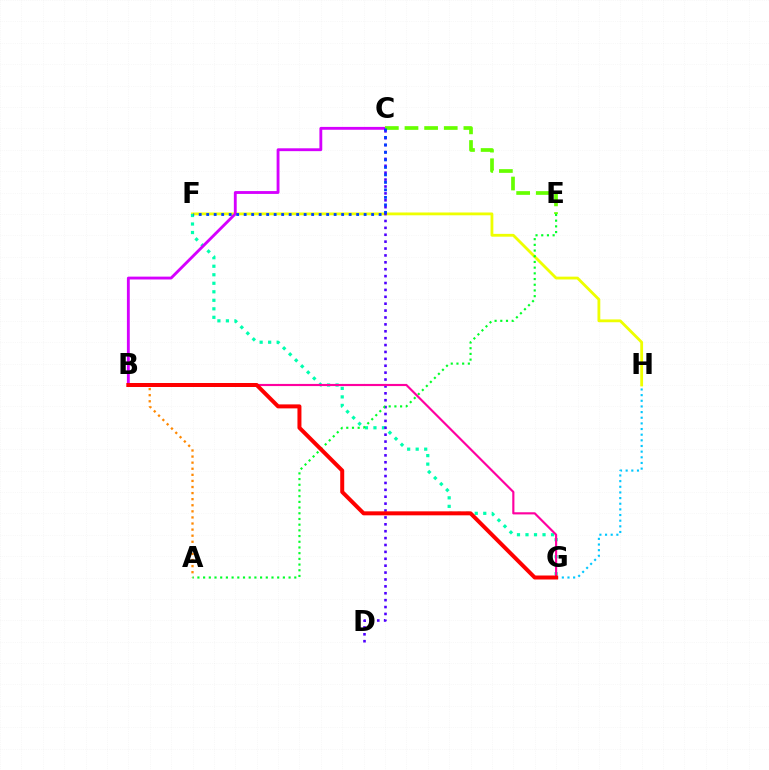{('F', 'H'): [{'color': '#eeff00', 'line_style': 'solid', 'thickness': 2.03}], ('F', 'G'): [{'color': '#00ffaf', 'line_style': 'dotted', 'thickness': 2.31}], ('C', 'D'): [{'color': '#4f00ff', 'line_style': 'dotted', 'thickness': 1.87}], ('B', 'C'): [{'color': '#d600ff', 'line_style': 'solid', 'thickness': 2.05}], ('A', 'B'): [{'color': '#ff8800', 'line_style': 'dotted', 'thickness': 1.65}], ('A', 'E'): [{'color': '#00ff27', 'line_style': 'dotted', 'thickness': 1.55}], ('C', 'E'): [{'color': '#66ff00', 'line_style': 'dashed', 'thickness': 2.67}], ('B', 'G'): [{'color': '#ff00a0', 'line_style': 'solid', 'thickness': 1.55}, {'color': '#ff0000', 'line_style': 'solid', 'thickness': 2.87}], ('G', 'H'): [{'color': '#00c7ff', 'line_style': 'dotted', 'thickness': 1.54}], ('C', 'F'): [{'color': '#003fff', 'line_style': 'dotted', 'thickness': 2.04}]}